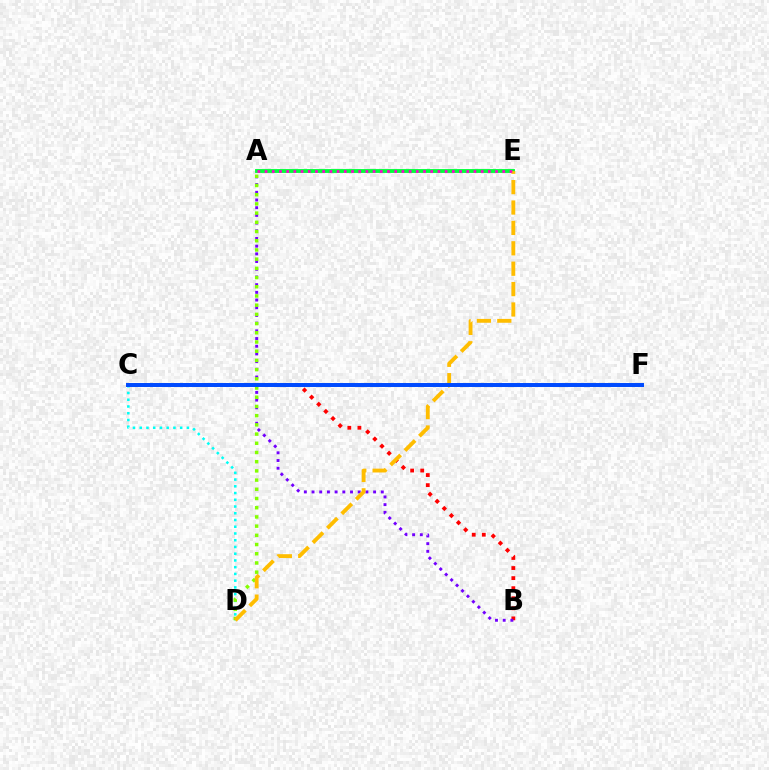{('B', 'C'): [{'color': '#ff0000', 'line_style': 'dotted', 'thickness': 2.74}], ('C', 'D'): [{'color': '#00fff6', 'line_style': 'dotted', 'thickness': 1.83}], ('A', 'B'): [{'color': '#7200ff', 'line_style': 'dotted', 'thickness': 2.09}], ('A', 'E'): [{'color': '#00ff39', 'line_style': 'solid', 'thickness': 2.78}, {'color': '#ff00cf', 'line_style': 'dotted', 'thickness': 1.96}], ('A', 'D'): [{'color': '#84ff00', 'line_style': 'dotted', 'thickness': 2.5}], ('D', 'E'): [{'color': '#ffbd00', 'line_style': 'dashed', 'thickness': 2.77}], ('C', 'F'): [{'color': '#004bff', 'line_style': 'solid', 'thickness': 2.86}]}